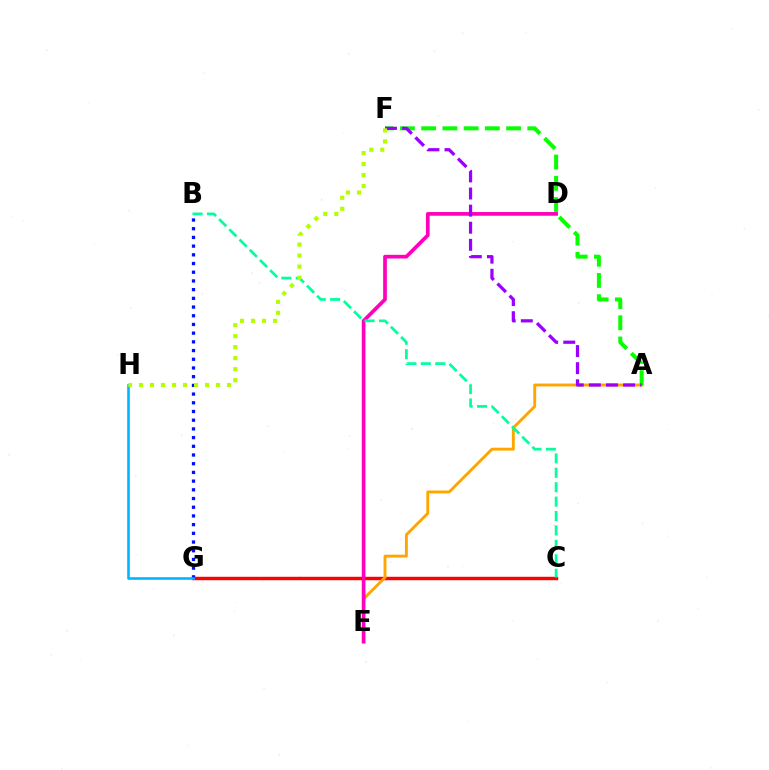{('C', 'G'): [{'color': '#ff0000', 'line_style': 'solid', 'thickness': 2.47}], ('B', 'G'): [{'color': '#0010ff', 'line_style': 'dotted', 'thickness': 2.36}], ('A', 'E'): [{'color': '#ffa500', 'line_style': 'solid', 'thickness': 2.08}], ('A', 'F'): [{'color': '#08ff00', 'line_style': 'dashed', 'thickness': 2.88}, {'color': '#9b00ff', 'line_style': 'dashed', 'thickness': 2.32}], ('D', 'E'): [{'color': '#ff00bd', 'line_style': 'solid', 'thickness': 2.66}], ('G', 'H'): [{'color': '#00b5ff', 'line_style': 'solid', 'thickness': 1.87}], ('B', 'C'): [{'color': '#00ff9d', 'line_style': 'dashed', 'thickness': 1.96}], ('F', 'H'): [{'color': '#b3ff00', 'line_style': 'dotted', 'thickness': 2.99}]}